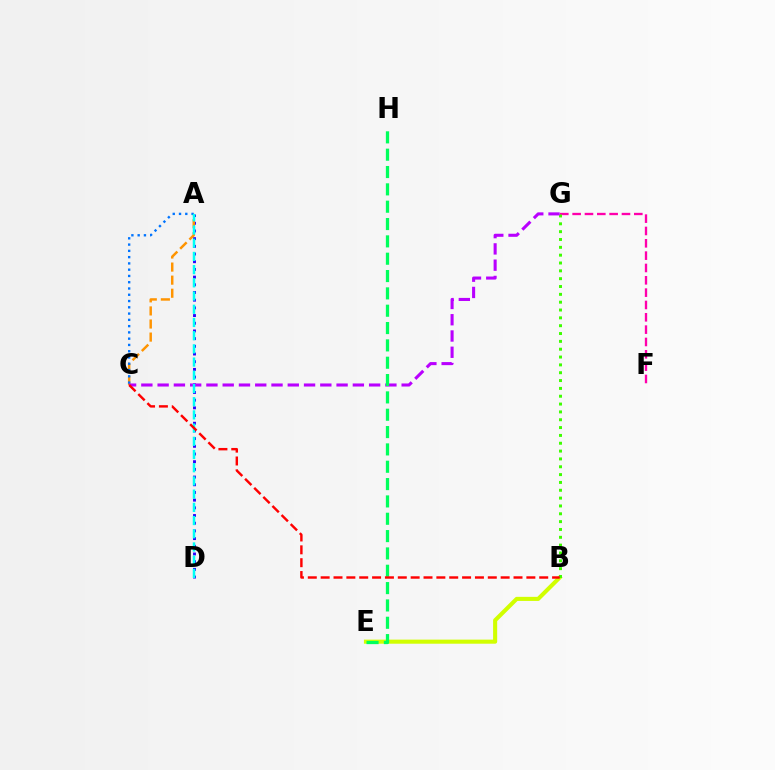{('F', 'G'): [{'color': '#ff00ac', 'line_style': 'dashed', 'thickness': 1.68}], ('B', 'E'): [{'color': '#d1ff00', 'line_style': 'solid', 'thickness': 2.94}], ('A', 'D'): [{'color': '#2500ff', 'line_style': 'dotted', 'thickness': 2.09}, {'color': '#00fff6', 'line_style': 'dashed', 'thickness': 1.79}], ('A', 'C'): [{'color': '#ff9400', 'line_style': 'dashed', 'thickness': 1.78}, {'color': '#0074ff', 'line_style': 'dotted', 'thickness': 1.7}], ('B', 'G'): [{'color': '#3dff00', 'line_style': 'dotted', 'thickness': 2.13}], ('C', 'G'): [{'color': '#b900ff', 'line_style': 'dashed', 'thickness': 2.21}], ('E', 'H'): [{'color': '#00ff5c', 'line_style': 'dashed', 'thickness': 2.36}], ('B', 'C'): [{'color': '#ff0000', 'line_style': 'dashed', 'thickness': 1.75}]}